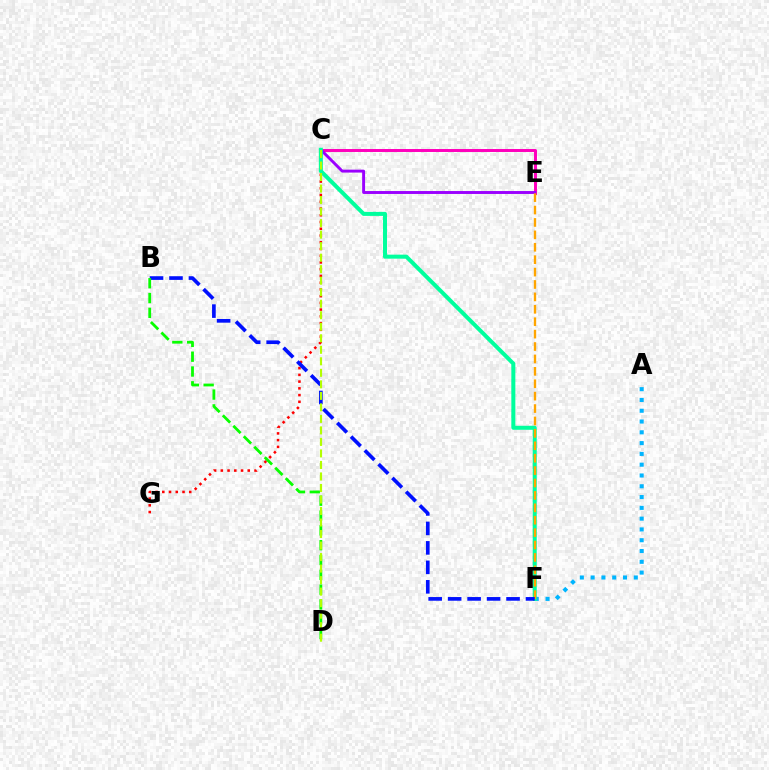{('C', 'G'): [{'color': '#ff0000', 'line_style': 'dotted', 'thickness': 1.83}], ('C', 'E'): [{'color': '#ff00bd', 'line_style': 'solid', 'thickness': 2.14}, {'color': '#9b00ff', 'line_style': 'solid', 'thickness': 2.1}], ('A', 'F'): [{'color': '#00b5ff', 'line_style': 'dotted', 'thickness': 2.93}], ('C', 'F'): [{'color': '#00ff9d', 'line_style': 'solid', 'thickness': 2.9}], ('E', 'F'): [{'color': '#ffa500', 'line_style': 'dashed', 'thickness': 1.69}], ('B', 'F'): [{'color': '#0010ff', 'line_style': 'dashed', 'thickness': 2.64}], ('B', 'D'): [{'color': '#08ff00', 'line_style': 'dashed', 'thickness': 2.01}], ('C', 'D'): [{'color': '#b3ff00', 'line_style': 'dashed', 'thickness': 1.56}]}